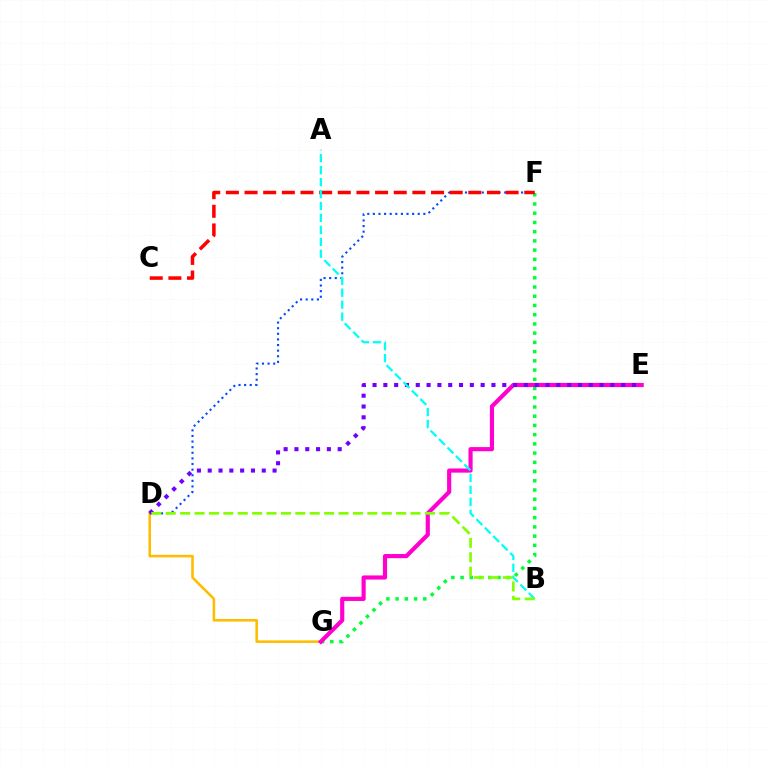{('D', 'G'): [{'color': '#ffbd00', 'line_style': 'solid', 'thickness': 1.86}], ('F', 'G'): [{'color': '#00ff39', 'line_style': 'dotted', 'thickness': 2.51}], ('E', 'G'): [{'color': '#ff00cf', 'line_style': 'solid', 'thickness': 2.99}], ('D', 'F'): [{'color': '#004bff', 'line_style': 'dotted', 'thickness': 1.52}], ('D', 'E'): [{'color': '#7200ff', 'line_style': 'dotted', 'thickness': 2.94}], ('C', 'F'): [{'color': '#ff0000', 'line_style': 'dashed', 'thickness': 2.53}], ('A', 'B'): [{'color': '#00fff6', 'line_style': 'dashed', 'thickness': 1.62}], ('B', 'D'): [{'color': '#84ff00', 'line_style': 'dashed', 'thickness': 1.96}]}